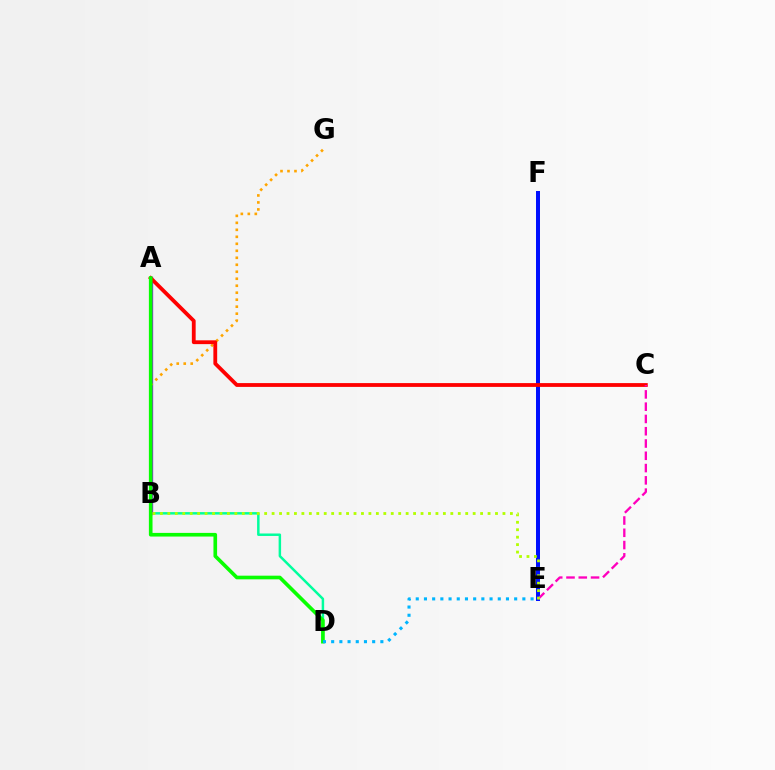{('E', 'F'): [{'color': '#0010ff', 'line_style': 'solid', 'thickness': 2.87}], ('B', 'D'): [{'color': '#00ff9d', 'line_style': 'solid', 'thickness': 1.78}], ('A', 'B'): [{'color': '#9b00ff', 'line_style': 'solid', 'thickness': 2.41}], ('B', 'G'): [{'color': '#ffa500', 'line_style': 'dotted', 'thickness': 1.9}], ('A', 'C'): [{'color': '#ff0000', 'line_style': 'solid', 'thickness': 2.74}], ('C', 'E'): [{'color': '#ff00bd', 'line_style': 'dashed', 'thickness': 1.67}], ('A', 'D'): [{'color': '#08ff00', 'line_style': 'solid', 'thickness': 2.63}], ('D', 'E'): [{'color': '#00b5ff', 'line_style': 'dotted', 'thickness': 2.23}], ('B', 'E'): [{'color': '#b3ff00', 'line_style': 'dotted', 'thickness': 2.02}]}